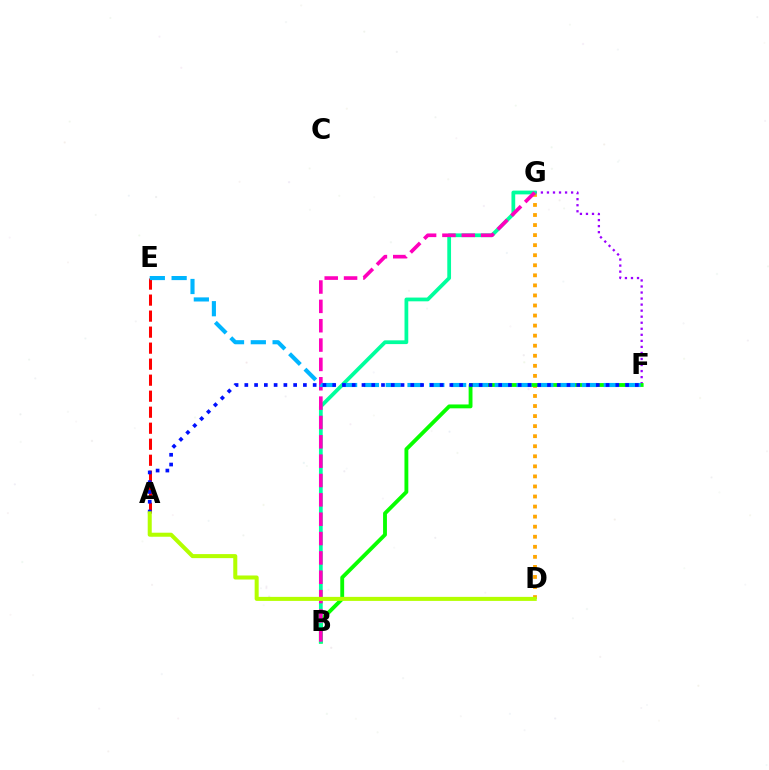{('F', 'G'): [{'color': '#9b00ff', 'line_style': 'dotted', 'thickness': 1.64}], ('D', 'G'): [{'color': '#ffa500', 'line_style': 'dotted', 'thickness': 2.73}], ('B', 'F'): [{'color': '#08ff00', 'line_style': 'solid', 'thickness': 2.78}], ('A', 'E'): [{'color': '#ff0000', 'line_style': 'dashed', 'thickness': 2.18}], ('B', 'G'): [{'color': '#00ff9d', 'line_style': 'solid', 'thickness': 2.7}, {'color': '#ff00bd', 'line_style': 'dashed', 'thickness': 2.63}], ('E', 'F'): [{'color': '#00b5ff', 'line_style': 'dashed', 'thickness': 2.96}], ('A', 'F'): [{'color': '#0010ff', 'line_style': 'dotted', 'thickness': 2.65}], ('A', 'D'): [{'color': '#b3ff00', 'line_style': 'solid', 'thickness': 2.9}]}